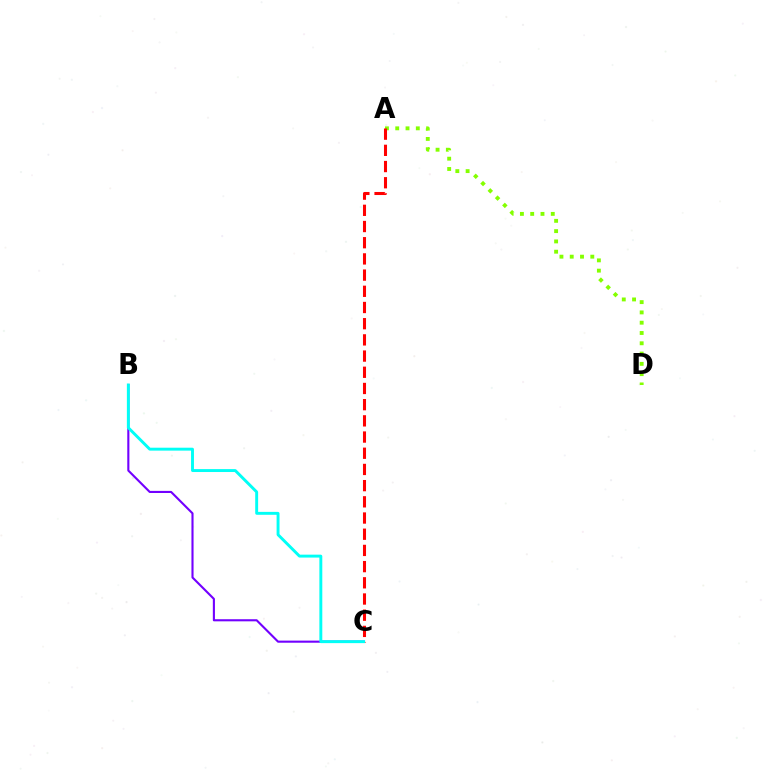{('B', 'C'): [{'color': '#7200ff', 'line_style': 'solid', 'thickness': 1.52}, {'color': '#00fff6', 'line_style': 'solid', 'thickness': 2.1}], ('A', 'D'): [{'color': '#84ff00', 'line_style': 'dotted', 'thickness': 2.8}], ('A', 'C'): [{'color': '#ff0000', 'line_style': 'dashed', 'thickness': 2.2}]}